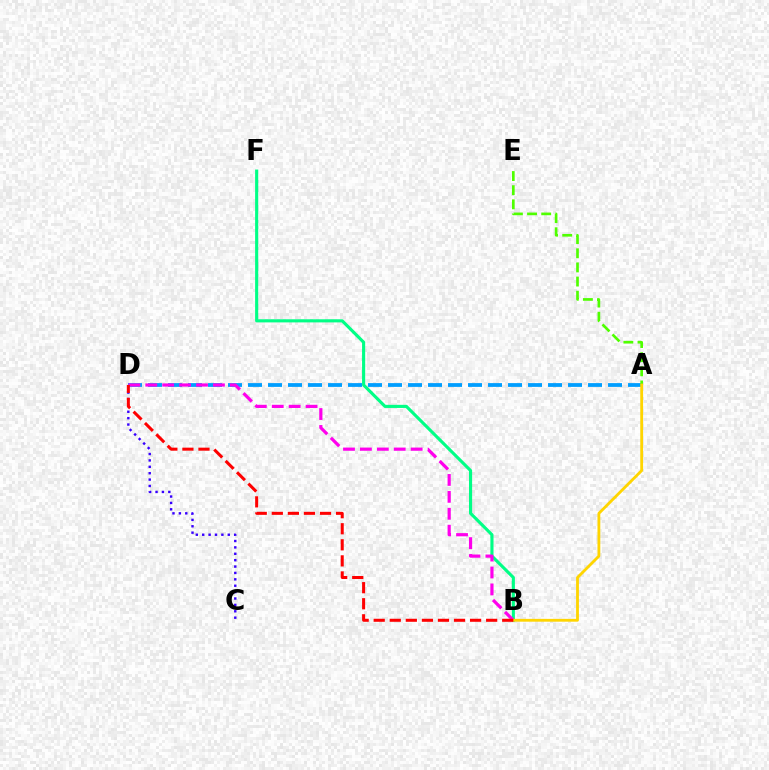{('A', 'D'): [{'color': '#009eff', 'line_style': 'dashed', 'thickness': 2.72}], ('A', 'E'): [{'color': '#4fff00', 'line_style': 'dashed', 'thickness': 1.92}], ('B', 'F'): [{'color': '#00ff86', 'line_style': 'solid', 'thickness': 2.25}], ('C', 'D'): [{'color': '#3700ff', 'line_style': 'dotted', 'thickness': 1.74}], ('B', 'D'): [{'color': '#ff00ed', 'line_style': 'dashed', 'thickness': 2.3}, {'color': '#ff0000', 'line_style': 'dashed', 'thickness': 2.18}], ('A', 'B'): [{'color': '#ffd500', 'line_style': 'solid', 'thickness': 2.03}]}